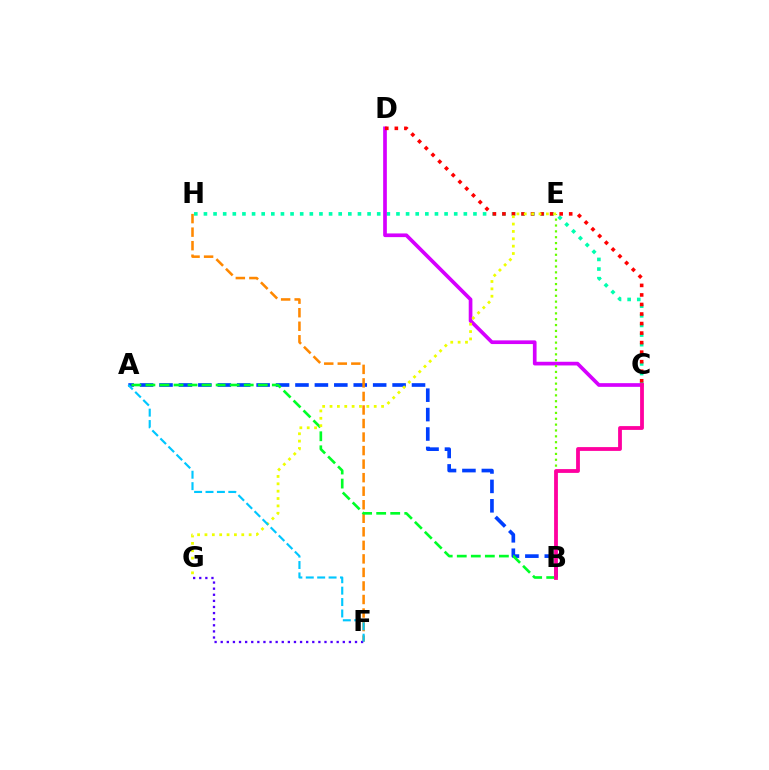{('C', 'H'): [{'color': '#00ffaf', 'line_style': 'dotted', 'thickness': 2.62}], ('A', 'B'): [{'color': '#003fff', 'line_style': 'dashed', 'thickness': 2.64}, {'color': '#00ff27', 'line_style': 'dashed', 'thickness': 1.91}], ('F', 'H'): [{'color': '#ff8800', 'line_style': 'dashed', 'thickness': 1.84}], ('F', 'G'): [{'color': '#4f00ff', 'line_style': 'dotted', 'thickness': 1.66}], ('C', 'D'): [{'color': '#d600ff', 'line_style': 'solid', 'thickness': 2.65}, {'color': '#ff0000', 'line_style': 'dotted', 'thickness': 2.59}], ('B', 'E'): [{'color': '#66ff00', 'line_style': 'dotted', 'thickness': 1.59}], ('E', 'G'): [{'color': '#eeff00', 'line_style': 'dotted', 'thickness': 2.0}], ('A', 'F'): [{'color': '#00c7ff', 'line_style': 'dashed', 'thickness': 1.55}], ('B', 'C'): [{'color': '#ff00a0', 'line_style': 'solid', 'thickness': 2.74}]}